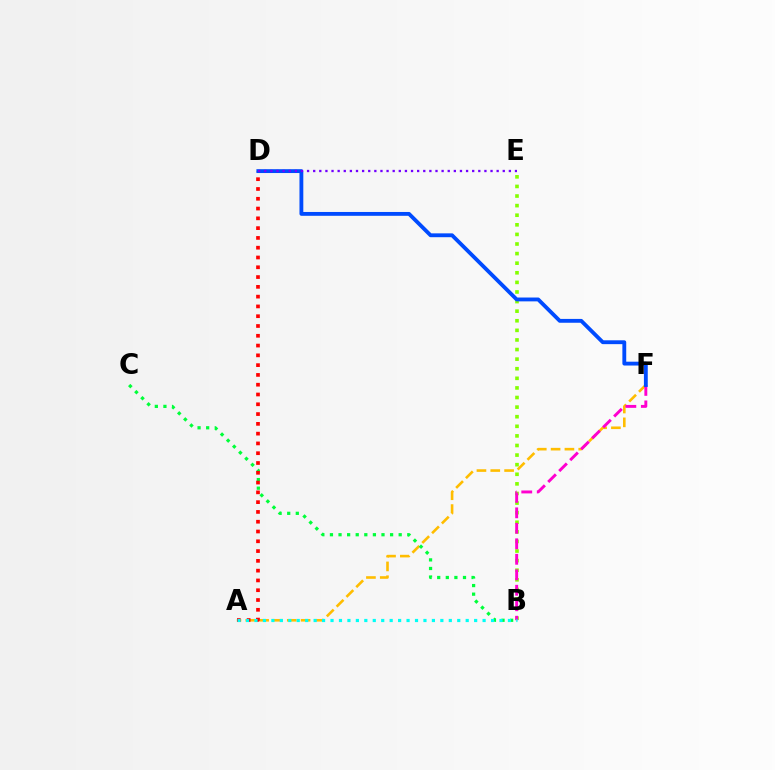{('A', 'F'): [{'color': '#ffbd00', 'line_style': 'dashed', 'thickness': 1.88}], ('B', 'E'): [{'color': '#84ff00', 'line_style': 'dotted', 'thickness': 2.61}], ('B', 'C'): [{'color': '#00ff39', 'line_style': 'dotted', 'thickness': 2.33}], ('A', 'D'): [{'color': '#ff0000', 'line_style': 'dotted', 'thickness': 2.66}], ('B', 'F'): [{'color': '#ff00cf', 'line_style': 'dashed', 'thickness': 2.1}], ('D', 'F'): [{'color': '#004bff', 'line_style': 'solid', 'thickness': 2.77}], ('D', 'E'): [{'color': '#7200ff', 'line_style': 'dotted', 'thickness': 1.66}], ('A', 'B'): [{'color': '#00fff6', 'line_style': 'dotted', 'thickness': 2.3}]}